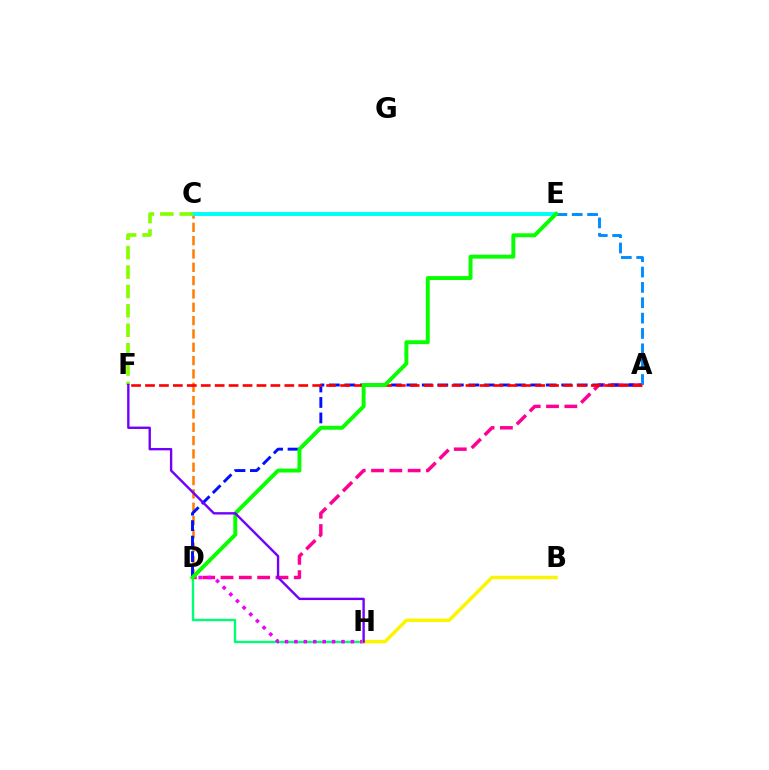{('C', 'D'): [{'color': '#ff7c00', 'line_style': 'dashed', 'thickness': 1.81}], ('A', 'D'): [{'color': '#ff0094', 'line_style': 'dashed', 'thickness': 2.49}, {'color': '#0010ff', 'line_style': 'dashed', 'thickness': 2.1}], ('D', 'H'): [{'color': '#00ff74', 'line_style': 'solid', 'thickness': 1.72}, {'color': '#ee00ff', 'line_style': 'dotted', 'thickness': 2.56}], ('C', 'E'): [{'color': '#00fff6', 'line_style': 'solid', 'thickness': 2.84}], ('C', 'F'): [{'color': '#84ff00', 'line_style': 'dashed', 'thickness': 2.63}], ('A', 'E'): [{'color': '#008cff', 'line_style': 'dashed', 'thickness': 2.09}], ('A', 'F'): [{'color': '#ff0000', 'line_style': 'dashed', 'thickness': 1.89}], ('B', 'H'): [{'color': '#fcf500', 'line_style': 'solid', 'thickness': 2.51}], ('D', 'E'): [{'color': '#08ff00', 'line_style': 'solid', 'thickness': 2.82}], ('F', 'H'): [{'color': '#7200ff', 'line_style': 'solid', 'thickness': 1.72}]}